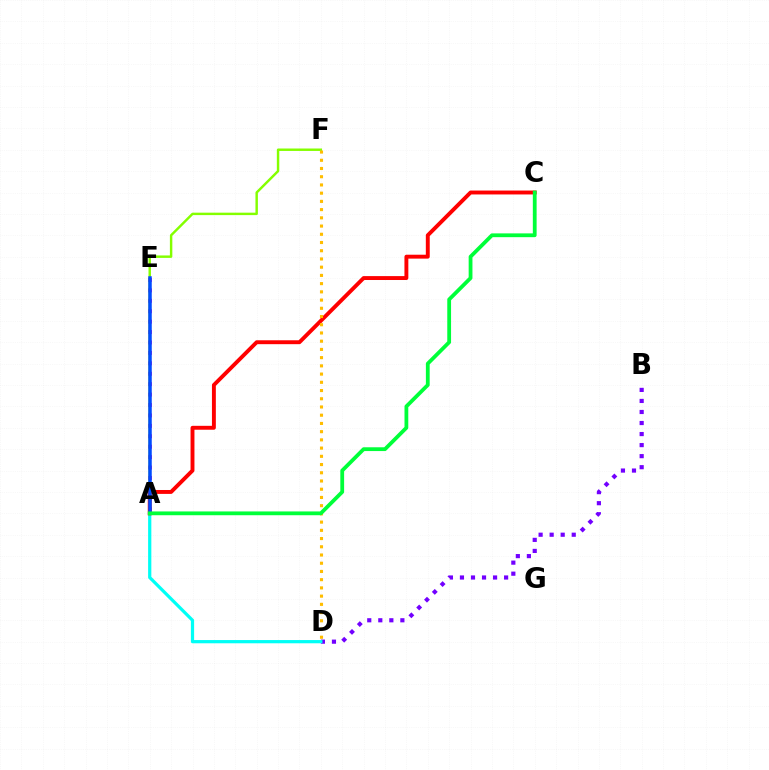{('B', 'D'): [{'color': '#7200ff', 'line_style': 'dotted', 'thickness': 3.0}], ('A', 'E'): [{'color': '#ff00cf', 'line_style': 'dotted', 'thickness': 2.83}, {'color': '#004bff', 'line_style': 'solid', 'thickness': 2.52}], ('A', 'F'): [{'color': '#84ff00', 'line_style': 'solid', 'thickness': 1.76}], ('A', 'D'): [{'color': '#00fff6', 'line_style': 'solid', 'thickness': 2.32}], ('A', 'C'): [{'color': '#ff0000', 'line_style': 'solid', 'thickness': 2.81}, {'color': '#00ff39', 'line_style': 'solid', 'thickness': 2.73}], ('D', 'F'): [{'color': '#ffbd00', 'line_style': 'dotted', 'thickness': 2.23}]}